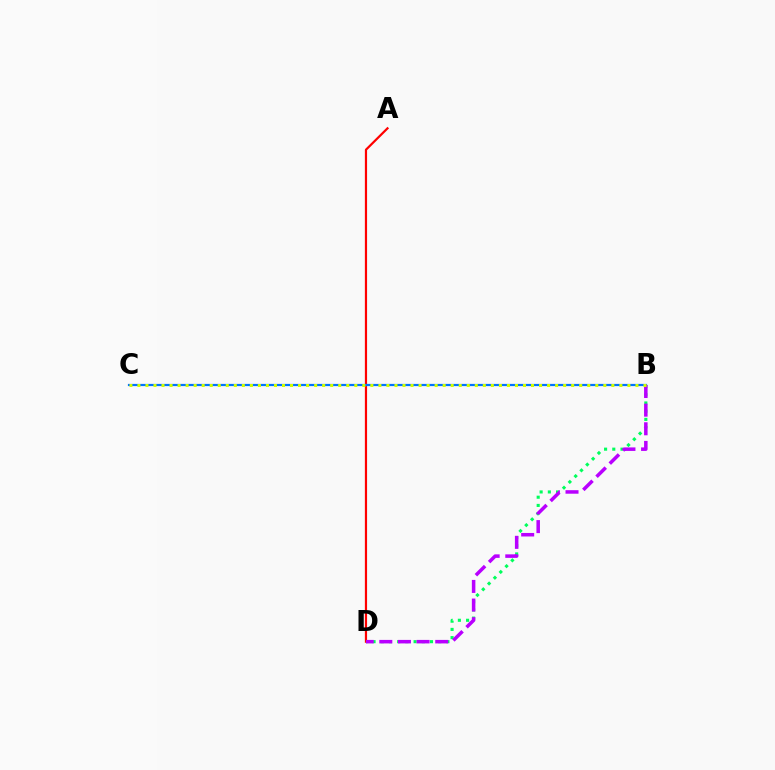{('A', 'D'): [{'color': '#ff0000', 'line_style': 'solid', 'thickness': 1.59}], ('B', 'C'): [{'color': '#0074ff', 'line_style': 'solid', 'thickness': 1.59}, {'color': '#d1ff00', 'line_style': 'dotted', 'thickness': 2.18}], ('B', 'D'): [{'color': '#00ff5c', 'line_style': 'dotted', 'thickness': 2.23}, {'color': '#b900ff', 'line_style': 'dashed', 'thickness': 2.53}]}